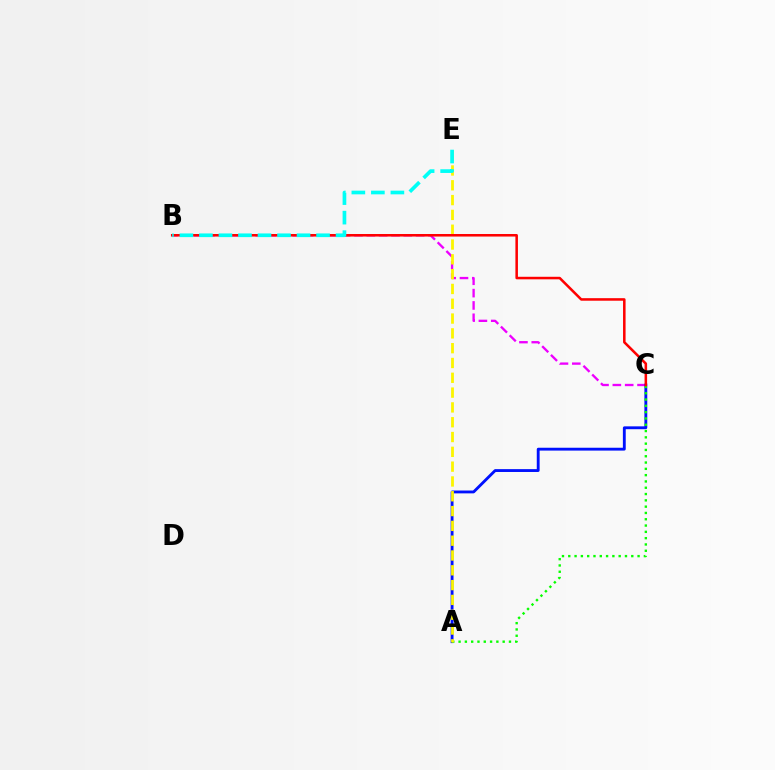{('B', 'C'): [{'color': '#ee00ff', 'line_style': 'dashed', 'thickness': 1.68}, {'color': '#ff0000', 'line_style': 'solid', 'thickness': 1.83}], ('A', 'C'): [{'color': '#0010ff', 'line_style': 'solid', 'thickness': 2.05}, {'color': '#08ff00', 'line_style': 'dotted', 'thickness': 1.71}], ('A', 'E'): [{'color': '#fcf500', 'line_style': 'dashed', 'thickness': 2.01}], ('B', 'E'): [{'color': '#00fff6', 'line_style': 'dashed', 'thickness': 2.65}]}